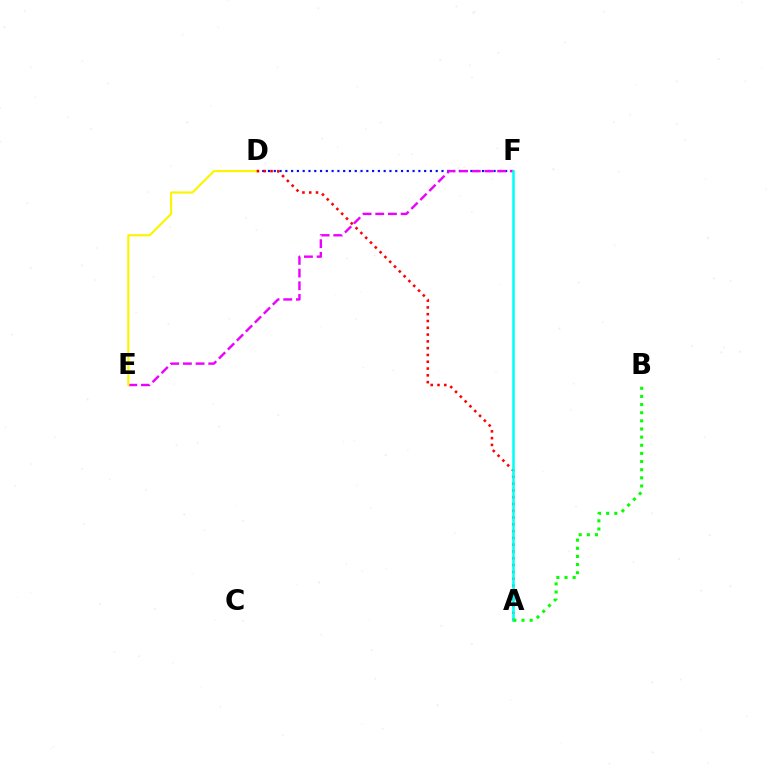{('D', 'F'): [{'color': '#0010ff', 'line_style': 'dotted', 'thickness': 1.57}], ('E', 'F'): [{'color': '#ee00ff', 'line_style': 'dashed', 'thickness': 1.72}], ('D', 'E'): [{'color': '#fcf500', 'line_style': 'solid', 'thickness': 1.56}], ('A', 'D'): [{'color': '#ff0000', 'line_style': 'dotted', 'thickness': 1.85}], ('A', 'F'): [{'color': '#00fff6', 'line_style': 'solid', 'thickness': 1.84}], ('A', 'B'): [{'color': '#08ff00', 'line_style': 'dotted', 'thickness': 2.21}]}